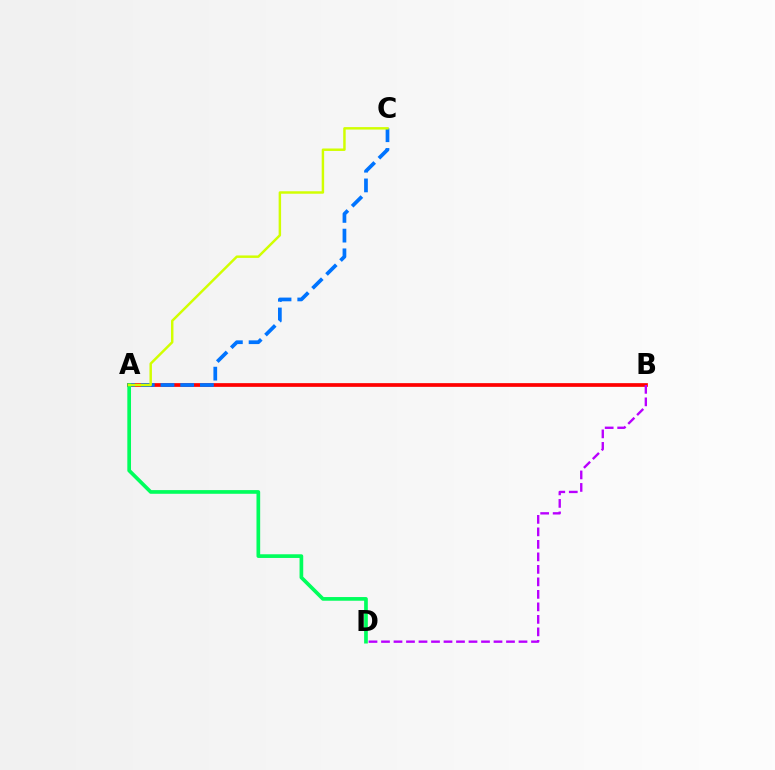{('A', 'B'): [{'color': '#ff0000', 'line_style': 'solid', 'thickness': 2.67}], ('A', 'C'): [{'color': '#0074ff', 'line_style': 'dashed', 'thickness': 2.68}, {'color': '#d1ff00', 'line_style': 'solid', 'thickness': 1.77}], ('A', 'D'): [{'color': '#00ff5c', 'line_style': 'solid', 'thickness': 2.65}], ('B', 'D'): [{'color': '#b900ff', 'line_style': 'dashed', 'thickness': 1.7}]}